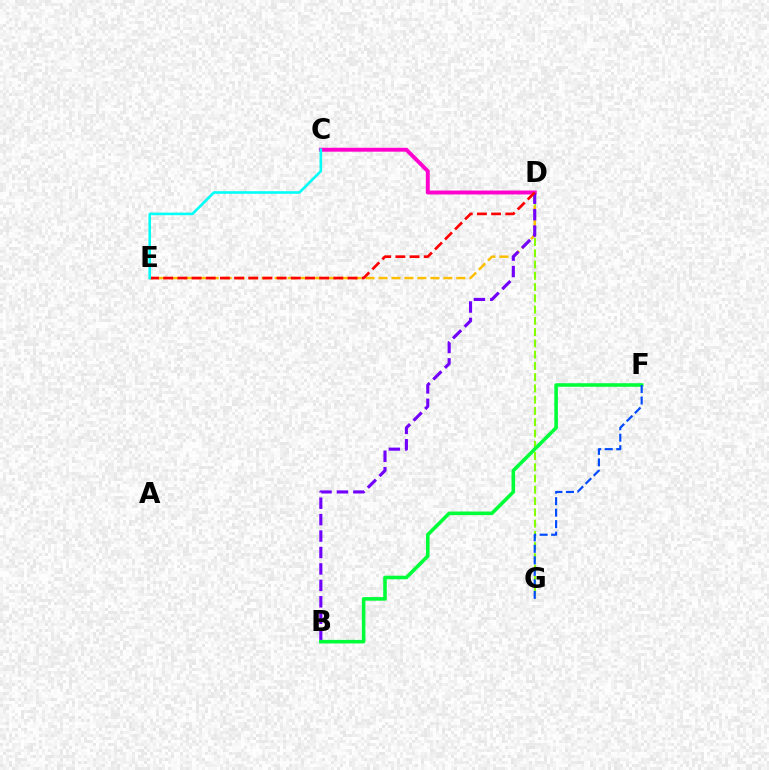{('D', 'G'): [{'color': '#84ff00', 'line_style': 'dashed', 'thickness': 1.53}], ('C', 'D'): [{'color': '#ff00cf', 'line_style': 'solid', 'thickness': 2.82}], ('D', 'E'): [{'color': '#ffbd00', 'line_style': 'dashed', 'thickness': 1.76}, {'color': '#ff0000', 'line_style': 'dashed', 'thickness': 1.93}], ('B', 'D'): [{'color': '#7200ff', 'line_style': 'dashed', 'thickness': 2.23}], ('B', 'F'): [{'color': '#00ff39', 'line_style': 'solid', 'thickness': 2.58}], ('F', 'G'): [{'color': '#004bff', 'line_style': 'dashed', 'thickness': 1.56}], ('C', 'E'): [{'color': '#00fff6', 'line_style': 'solid', 'thickness': 1.87}]}